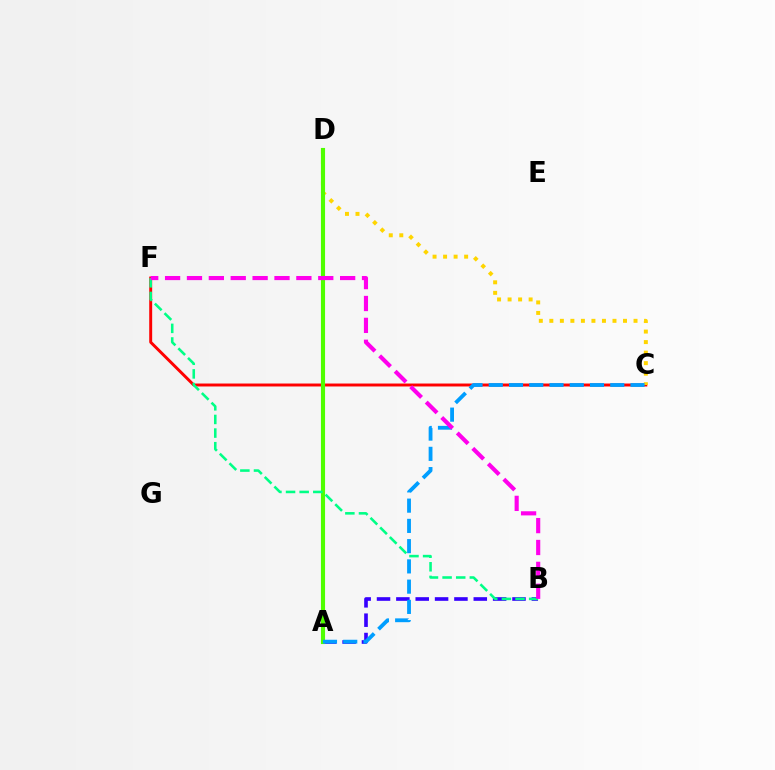{('C', 'F'): [{'color': '#ff0000', 'line_style': 'solid', 'thickness': 2.12}], ('C', 'D'): [{'color': '#ffd500', 'line_style': 'dotted', 'thickness': 2.86}], ('A', 'B'): [{'color': '#3700ff', 'line_style': 'dashed', 'thickness': 2.63}], ('A', 'D'): [{'color': '#4fff00', 'line_style': 'solid', 'thickness': 2.96}], ('A', 'C'): [{'color': '#009eff', 'line_style': 'dashed', 'thickness': 2.75}], ('B', 'F'): [{'color': '#00ff86', 'line_style': 'dashed', 'thickness': 1.85}, {'color': '#ff00ed', 'line_style': 'dashed', 'thickness': 2.97}]}